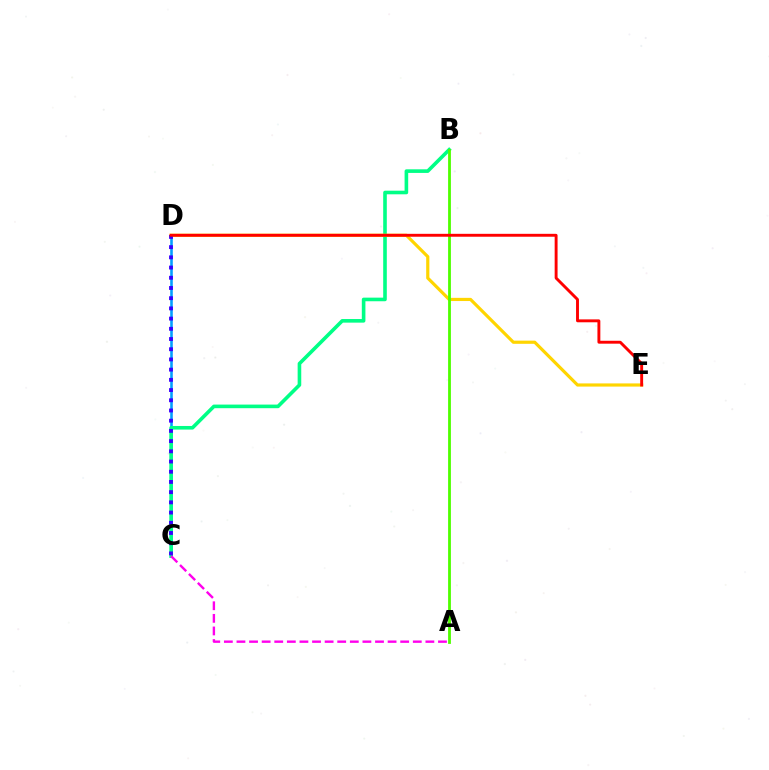{('C', 'D'): [{'color': '#009eff', 'line_style': 'solid', 'thickness': 1.86}, {'color': '#3700ff', 'line_style': 'dotted', 'thickness': 2.77}], ('B', 'C'): [{'color': '#00ff86', 'line_style': 'solid', 'thickness': 2.6}], ('A', 'C'): [{'color': '#ff00ed', 'line_style': 'dashed', 'thickness': 1.71}], ('D', 'E'): [{'color': '#ffd500', 'line_style': 'solid', 'thickness': 2.29}, {'color': '#ff0000', 'line_style': 'solid', 'thickness': 2.09}], ('A', 'B'): [{'color': '#4fff00', 'line_style': 'solid', 'thickness': 2.03}]}